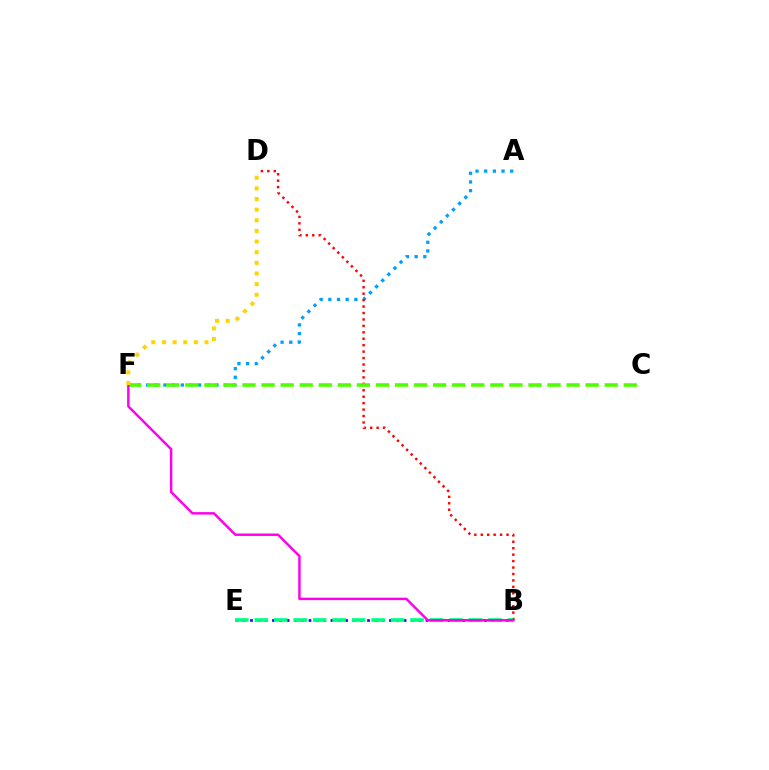{('A', 'F'): [{'color': '#009eff', 'line_style': 'dotted', 'thickness': 2.36}], ('B', 'D'): [{'color': '#ff0000', 'line_style': 'dotted', 'thickness': 1.75}], ('B', 'E'): [{'color': '#3700ff', 'line_style': 'dotted', 'thickness': 1.99}, {'color': '#00ff86', 'line_style': 'dashed', 'thickness': 2.64}], ('C', 'F'): [{'color': '#4fff00', 'line_style': 'dashed', 'thickness': 2.59}], ('B', 'F'): [{'color': '#ff00ed', 'line_style': 'solid', 'thickness': 1.77}], ('D', 'F'): [{'color': '#ffd500', 'line_style': 'dotted', 'thickness': 2.89}]}